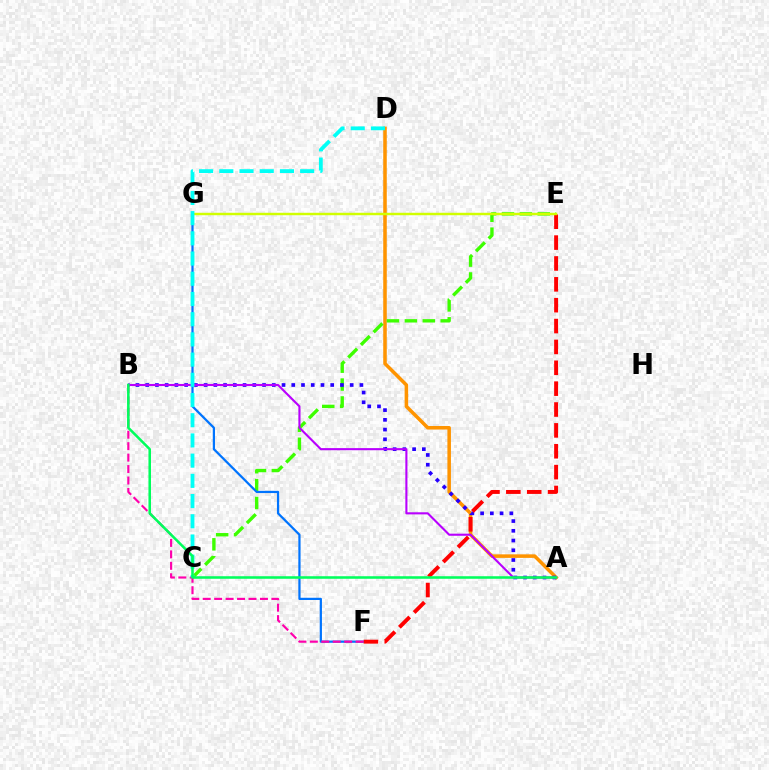{('A', 'D'): [{'color': '#ff9400', 'line_style': 'solid', 'thickness': 2.55}], ('C', 'E'): [{'color': '#3dff00', 'line_style': 'dashed', 'thickness': 2.43}], ('F', 'G'): [{'color': '#0074ff', 'line_style': 'solid', 'thickness': 1.61}], ('A', 'B'): [{'color': '#2500ff', 'line_style': 'dotted', 'thickness': 2.65}, {'color': '#b900ff', 'line_style': 'solid', 'thickness': 1.51}, {'color': '#00ff5c', 'line_style': 'solid', 'thickness': 1.83}], ('E', 'F'): [{'color': '#ff0000', 'line_style': 'dashed', 'thickness': 2.83}], ('E', 'G'): [{'color': '#d1ff00', 'line_style': 'solid', 'thickness': 1.76}], ('B', 'F'): [{'color': '#ff00ac', 'line_style': 'dashed', 'thickness': 1.56}], ('C', 'D'): [{'color': '#00fff6', 'line_style': 'dashed', 'thickness': 2.75}]}